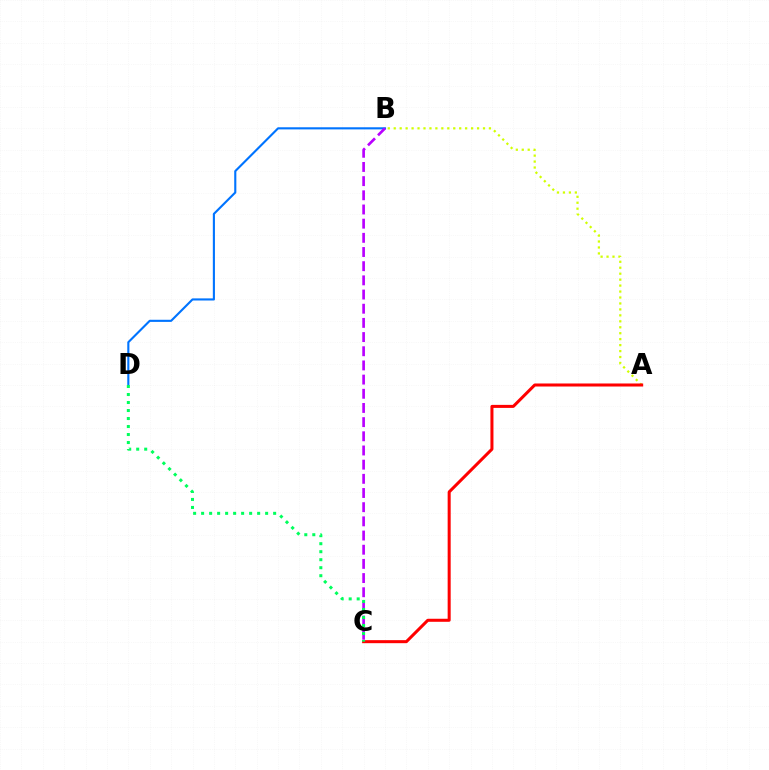{('A', 'B'): [{'color': '#d1ff00', 'line_style': 'dotted', 'thickness': 1.62}], ('A', 'C'): [{'color': '#ff0000', 'line_style': 'solid', 'thickness': 2.18}], ('B', 'D'): [{'color': '#0074ff', 'line_style': 'solid', 'thickness': 1.53}], ('B', 'C'): [{'color': '#b900ff', 'line_style': 'dashed', 'thickness': 1.93}], ('C', 'D'): [{'color': '#00ff5c', 'line_style': 'dotted', 'thickness': 2.17}]}